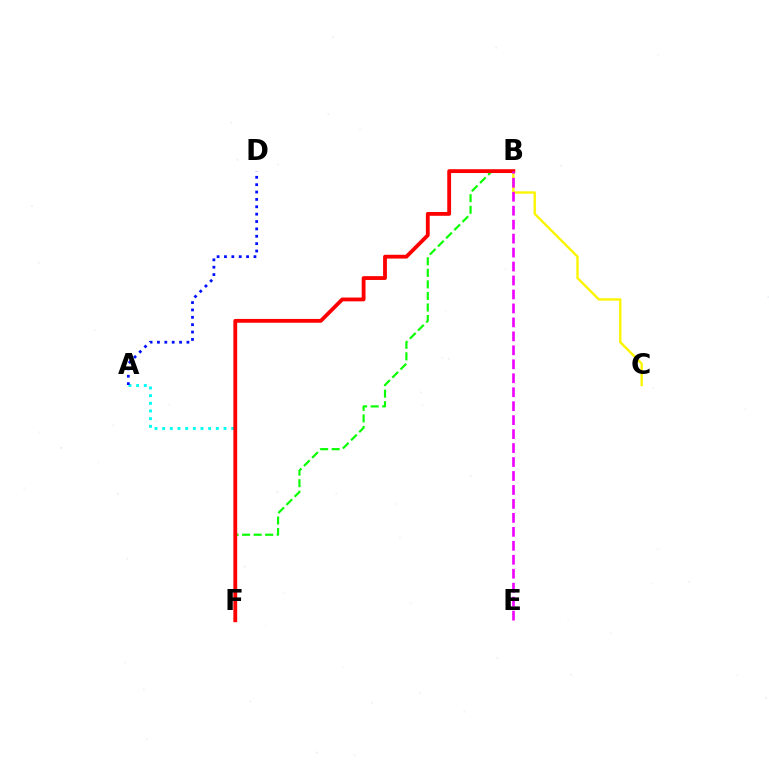{('A', 'F'): [{'color': '#00fff6', 'line_style': 'dotted', 'thickness': 2.08}], ('B', 'F'): [{'color': '#08ff00', 'line_style': 'dashed', 'thickness': 1.57}, {'color': '#ff0000', 'line_style': 'solid', 'thickness': 2.75}], ('B', 'C'): [{'color': '#fcf500', 'line_style': 'solid', 'thickness': 1.71}], ('A', 'D'): [{'color': '#0010ff', 'line_style': 'dotted', 'thickness': 2.0}], ('B', 'E'): [{'color': '#ee00ff', 'line_style': 'dashed', 'thickness': 1.9}]}